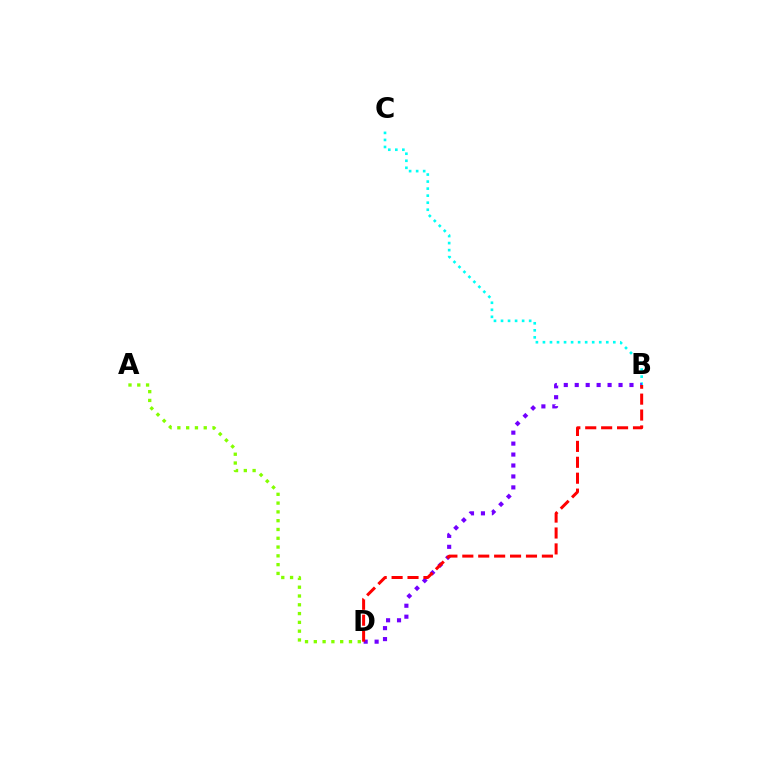{('A', 'D'): [{'color': '#84ff00', 'line_style': 'dotted', 'thickness': 2.39}], ('B', 'C'): [{'color': '#00fff6', 'line_style': 'dotted', 'thickness': 1.91}], ('B', 'D'): [{'color': '#7200ff', 'line_style': 'dotted', 'thickness': 2.97}, {'color': '#ff0000', 'line_style': 'dashed', 'thickness': 2.16}]}